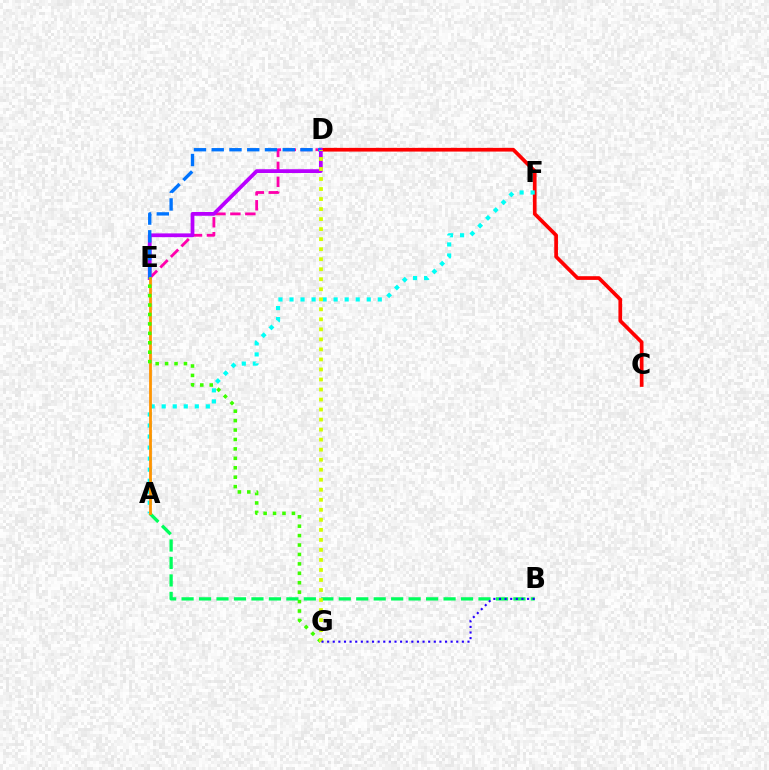{('D', 'E'): [{'color': '#ff00ac', 'line_style': 'dashed', 'thickness': 2.03}, {'color': '#b900ff', 'line_style': 'solid', 'thickness': 2.71}, {'color': '#0074ff', 'line_style': 'dashed', 'thickness': 2.41}], ('C', 'D'): [{'color': '#ff0000', 'line_style': 'solid', 'thickness': 2.67}], ('A', 'F'): [{'color': '#00fff6', 'line_style': 'dotted', 'thickness': 3.0}], ('A', 'B'): [{'color': '#00ff5c', 'line_style': 'dashed', 'thickness': 2.37}], ('A', 'E'): [{'color': '#ff9400', 'line_style': 'solid', 'thickness': 2.02}], ('E', 'G'): [{'color': '#3dff00', 'line_style': 'dotted', 'thickness': 2.56}], ('D', 'G'): [{'color': '#d1ff00', 'line_style': 'dotted', 'thickness': 2.72}], ('B', 'G'): [{'color': '#2500ff', 'line_style': 'dotted', 'thickness': 1.53}]}